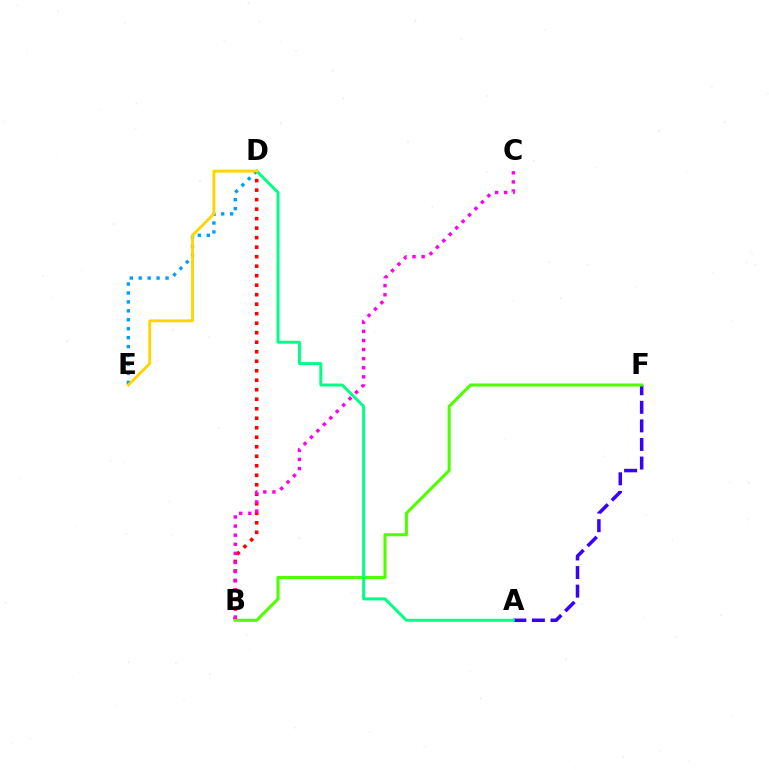{('A', 'F'): [{'color': '#3700ff', 'line_style': 'dashed', 'thickness': 2.52}], ('D', 'E'): [{'color': '#009eff', 'line_style': 'dotted', 'thickness': 2.43}, {'color': '#ffd500', 'line_style': 'solid', 'thickness': 2.05}], ('B', 'D'): [{'color': '#ff0000', 'line_style': 'dotted', 'thickness': 2.58}], ('B', 'F'): [{'color': '#4fff00', 'line_style': 'solid', 'thickness': 2.2}], ('A', 'D'): [{'color': '#00ff86', 'line_style': 'solid', 'thickness': 2.13}], ('B', 'C'): [{'color': '#ff00ed', 'line_style': 'dotted', 'thickness': 2.47}]}